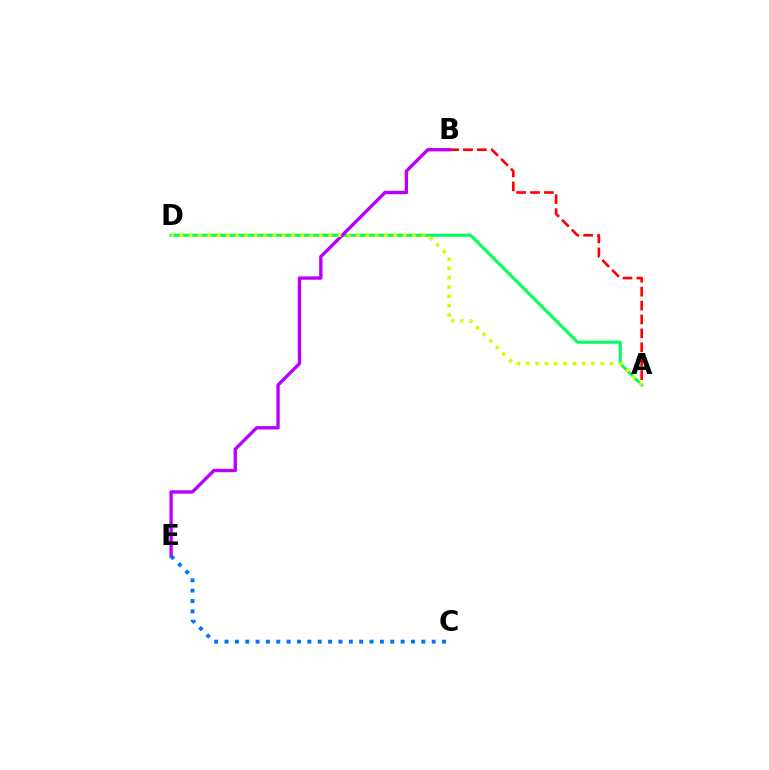{('A', 'B'): [{'color': '#ff0000', 'line_style': 'dashed', 'thickness': 1.89}], ('A', 'D'): [{'color': '#00ff5c', 'line_style': 'solid', 'thickness': 2.2}, {'color': '#d1ff00', 'line_style': 'dotted', 'thickness': 2.53}], ('B', 'E'): [{'color': '#b900ff', 'line_style': 'solid', 'thickness': 2.41}], ('C', 'E'): [{'color': '#0074ff', 'line_style': 'dotted', 'thickness': 2.81}]}